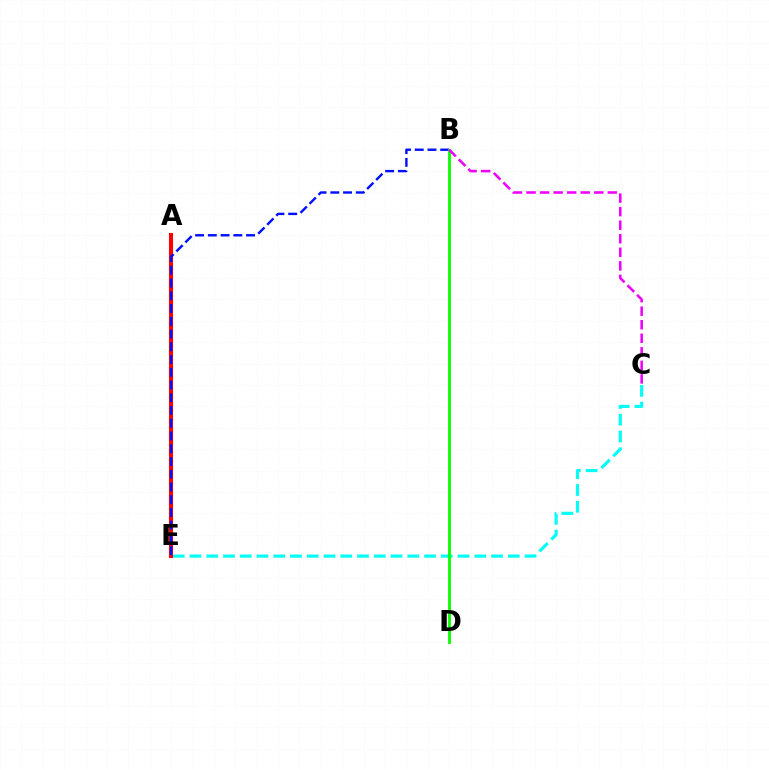{('A', 'E'): [{'color': '#fcf500', 'line_style': 'solid', 'thickness': 1.66}, {'color': '#ff0000', 'line_style': 'solid', 'thickness': 2.94}], ('C', 'E'): [{'color': '#00fff6', 'line_style': 'dashed', 'thickness': 2.28}], ('B', 'E'): [{'color': '#0010ff', 'line_style': 'dashed', 'thickness': 1.73}], ('B', 'D'): [{'color': '#08ff00', 'line_style': 'solid', 'thickness': 2.03}], ('B', 'C'): [{'color': '#ee00ff', 'line_style': 'dashed', 'thickness': 1.84}]}